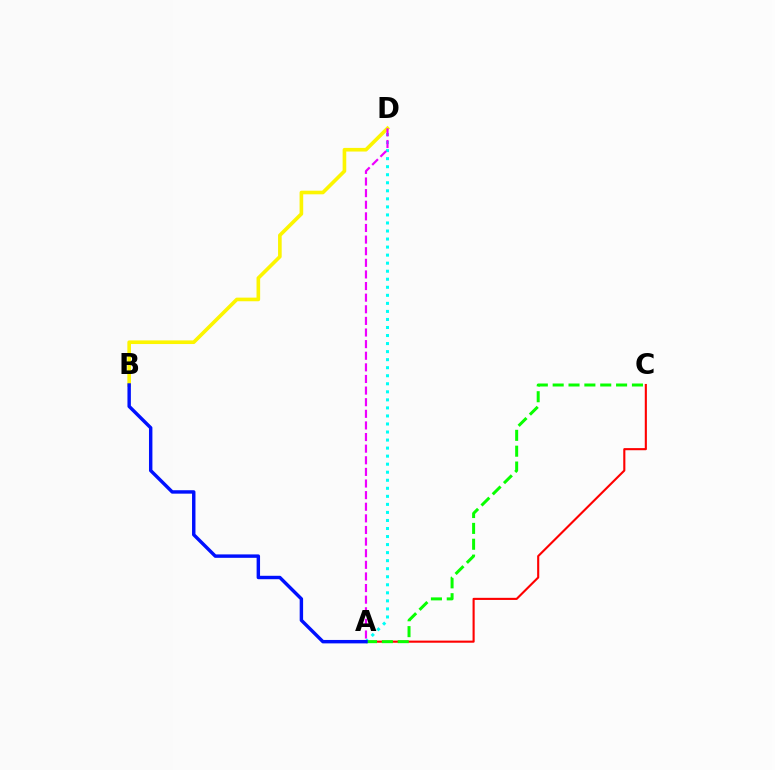{('A', 'C'): [{'color': '#ff0000', 'line_style': 'solid', 'thickness': 1.52}, {'color': '#08ff00', 'line_style': 'dashed', 'thickness': 2.15}], ('B', 'D'): [{'color': '#fcf500', 'line_style': 'solid', 'thickness': 2.61}], ('A', 'D'): [{'color': '#00fff6', 'line_style': 'dotted', 'thickness': 2.18}, {'color': '#ee00ff', 'line_style': 'dashed', 'thickness': 1.58}], ('A', 'B'): [{'color': '#0010ff', 'line_style': 'solid', 'thickness': 2.47}]}